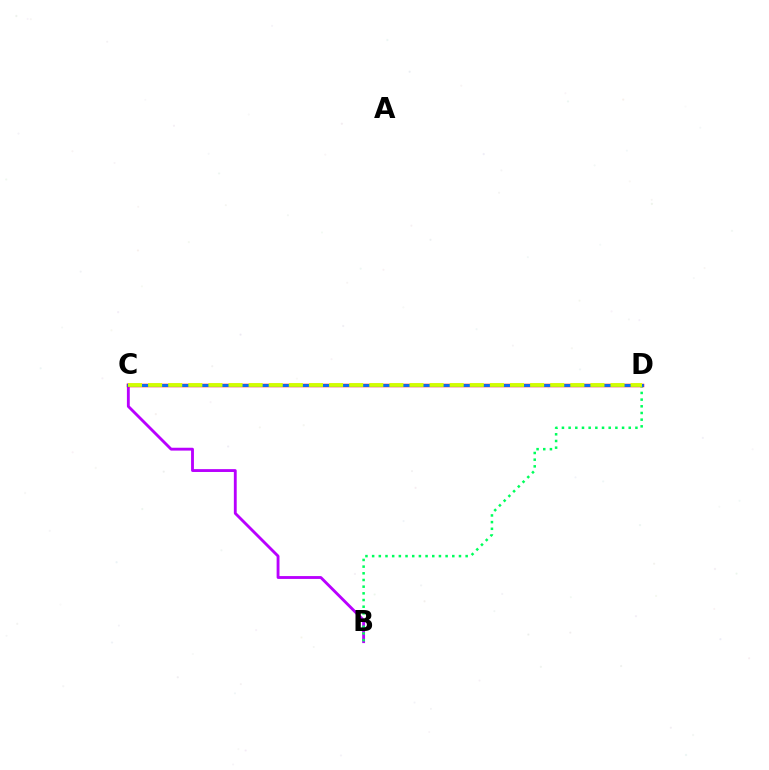{('B', 'C'): [{'color': '#b900ff', 'line_style': 'solid', 'thickness': 2.05}], ('B', 'D'): [{'color': '#00ff5c', 'line_style': 'dotted', 'thickness': 1.81}], ('C', 'D'): [{'color': '#ff0000', 'line_style': 'solid', 'thickness': 2.5}, {'color': '#0074ff', 'line_style': 'solid', 'thickness': 1.98}, {'color': '#d1ff00', 'line_style': 'dashed', 'thickness': 2.73}]}